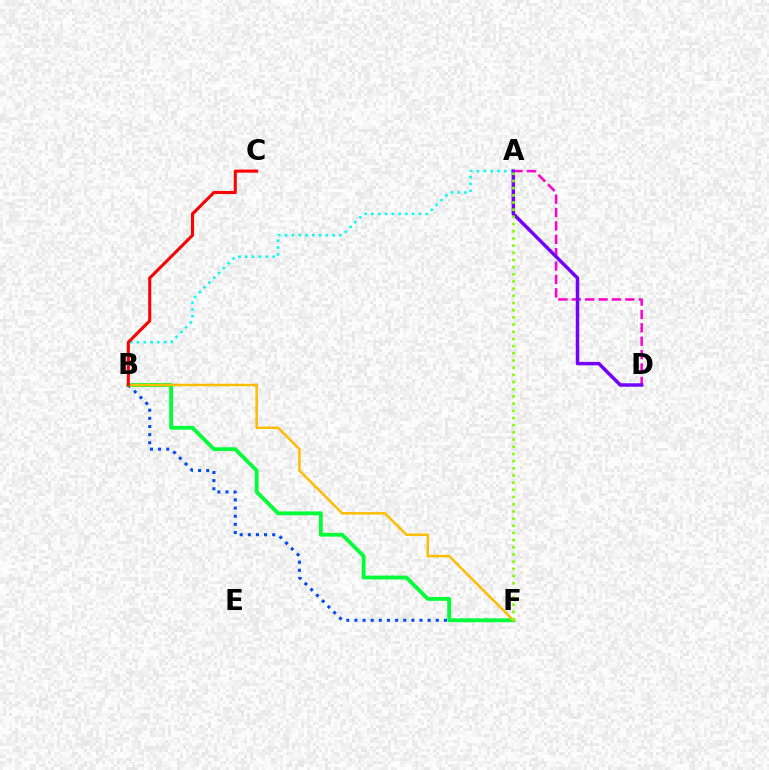{('B', 'F'): [{'color': '#004bff', 'line_style': 'dotted', 'thickness': 2.21}, {'color': '#00ff39', 'line_style': 'solid', 'thickness': 2.76}, {'color': '#ffbd00', 'line_style': 'solid', 'thickness': 1.8}], ('A', 'B'): [{'color': '#00fff6', 'line_style': 'dotted', 'thickness': 1.85}], ('A', 'D'): [{'color': '#ff00cf', 'line_style': 'dashed', 'thickness': 1.82}, {'color': '#7200ff', 'line_style': 'solid', 'thickness': 2.49}], ('A', 'F'): [{'color': '#84ff00', 'line_style': 'dotted', 'thickness': 1.95}], ('B', 'C'): [{'color': '#ff0000', 'line_style': 'solid', 'thickness': 2.22}]}